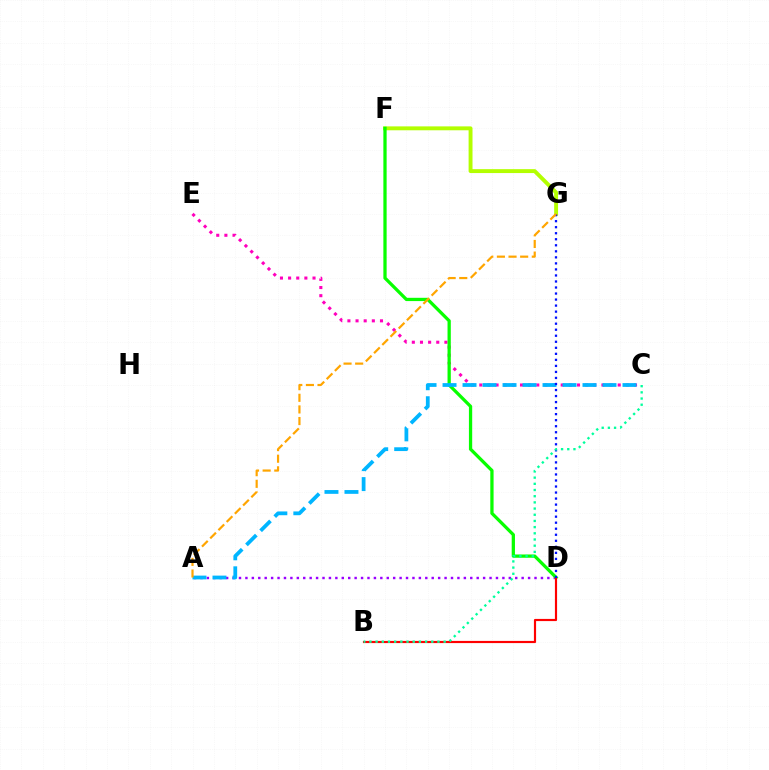{('F', 'G'): [{'color': '#b3ff00', 'line_style': 'solid', 'thickness': 2.81}], ('A', 'D'): [{'color': '#9b00ff', 'line_style': 'dotted', 'thickness': 1.75}], ('C', 'E'): [{'color': '#ff00bd', 'line_style': 'dotted', 'thickness': 2.21}], ('D', 'F'): [{'color': '#08ff00', 'line_style': 'solid', 'thickness': 2.35}], ('B', 'D'): [{'color': '#ff0000', 'line_style': 'solid', 'thickness': 1.56}], ('A', 'C'): [{'color': '#00b5ff', 'line_style': 'dashed', 'thickness': 2.72}], ('D', 'G'): [{'color': '#0010ff', 'line_style': 'dotted', 'thickness': 1.64}], ('B', 'C'): [{'color': '#00ff9d', 'line_style': 'dotted', 'thickness': 1.68}], ('A', 'G'): [{'color': '#ffa500', 'line_style': 'dashed', 'thickness': 1.58}]}